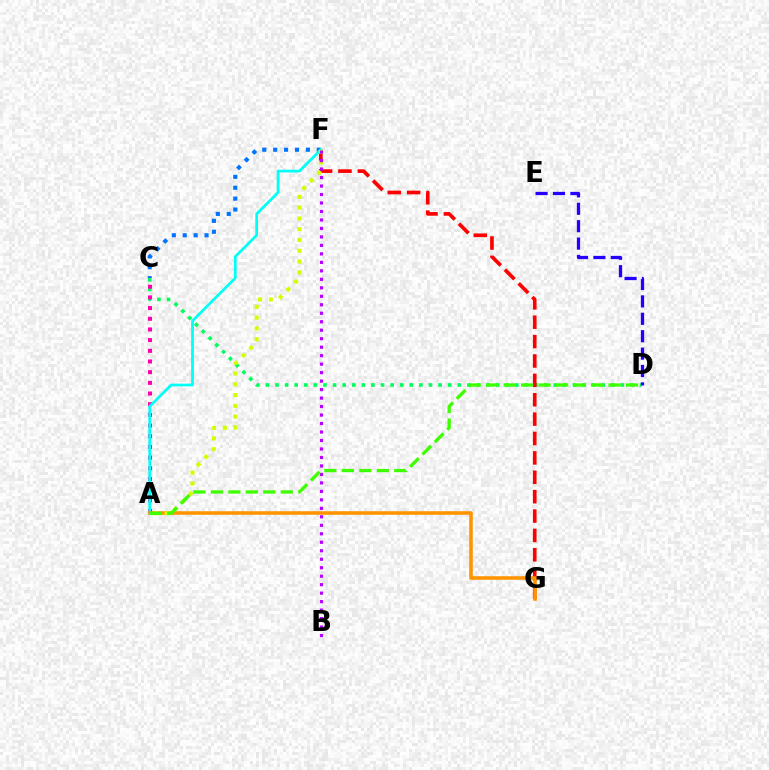{('C', 'F'): [{'color': '#0074ff', 'line_style': 'dotted', 'thickness': 2.96}], ('C', 'D'): [{'color': '#00ff5c', 'line_style': 'dotted', 'thickness': 2.61}], ('F', 'G'): [{'color': '#ff0000', 'line_style': 'dashed', 'thickness': 2.63}], ('A', 'C'): [{'color': '#ff00ac', 'line_style': 'dotted', 'thickness': 2.9}], ('A', 'F'): [{'color': '#00fff6', 'line_style': 'solid', 'thickness': 1.97}, {'color': '#d1ff00', 'line_style': 'dotted', 'thickness': 2.93}], ('A', 'G'): [{'color': '#ff9400', 'line_style': 'solid', 'thickness': 2.57}], ('D', 'E'): [{'color': '#2500ff', 'line_style': 'dashed', 'thickness': 2.36}], ('B', 'F'): [{'color': '#b900ff', 'line_style': 'dotted', 'thickness': 2.3}], ('A', 'D'): [{'color': '#3dff00', 'line_style': 'dashed', 'thickness': 2.37}]}